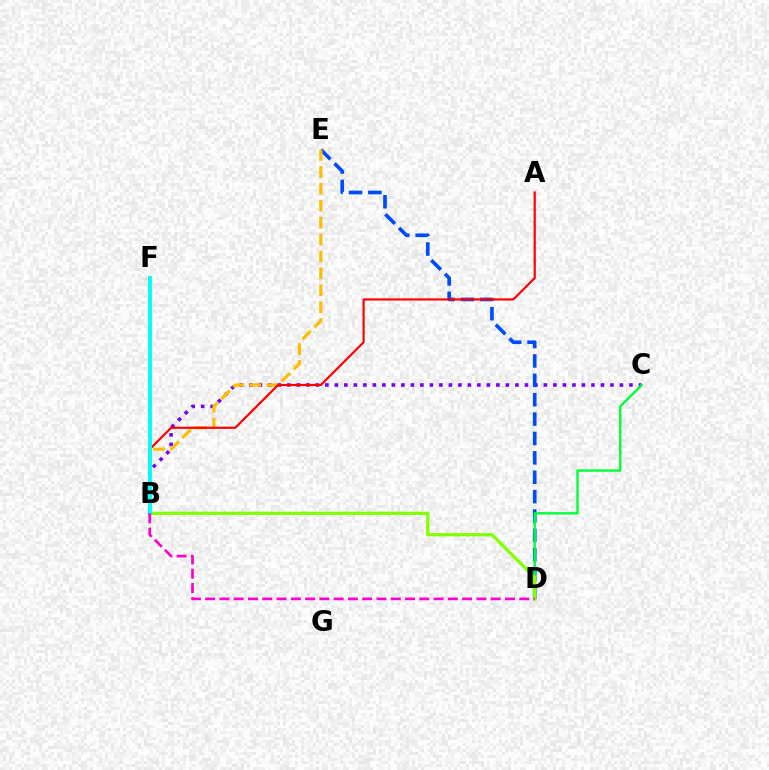{('B', 'C'): [{'color': '#7200ff', 'line_style': 'dotted', 'thickness': 2.58}], ('D', 'E'): [{'color': '#004bff', 'line_style': 'dashed', 'thickness': 2.63}], ('C', 'D'): [{'color': '#00ff39', 'line_style': 'solid', 'thickness': 1.72}], ('B', 'E'): [{'color': '#ffbd00', 'line_style': 'dashed', 'thickness': 2.3}], ('B', 'D'): [{'color': '#84ff00', 'line_style': 'solid', 'thickness': 2.35}, {'color': '#ff00cf', 'line_style': 'dashed', 'thickness': 1.94}], ('A', 'B'): [{'color': '#ff0000', 'line_style': 'solid', 'thickness': 1.57}], ('B', 'F'): [{'color': '#00fff6', 'line_style': 'solid', 'thickness': 2.8}]}